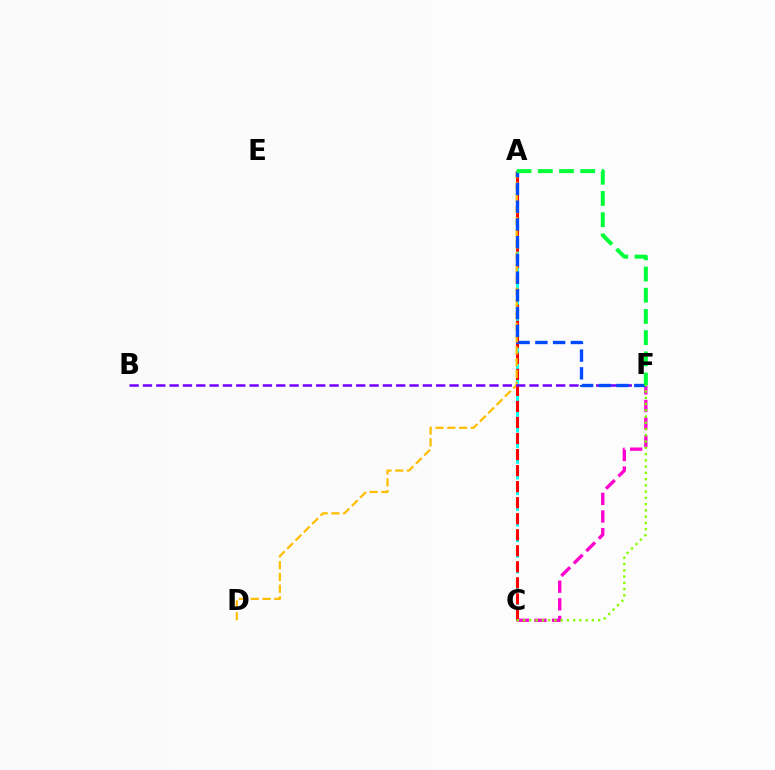{('C', 'F'): [{'color': '#ff00cf', 'line_style': 'dashed', 'thickness': 2.39}, {'color': '#84ff00', 'line_style': 'dotted', 'thickness': 1.7}], ('A', 'C'): [{'color': '#00fff6', 'line_style': 'dashed', 'thickness': 2.13}, {'color': '#ff0000', 'line_style': 'dashed', 'thickness': 2.18}], ('A', 'D'): [{'color': '#ffbd00', 'line_style': 'dashed', 'thickness': 1.6}], ('B', 'F'): [{'color': '#7200ff', 'line_style': 'dashed', 'thickness': 1.81}], ('A', 'F'): [{'color': '#004bff', 'line_style': 'dashed', 'thickness': 2.41}, {'color': '#00ff39', 'line_style': 'dashed', 'thickness': 2.88}]}